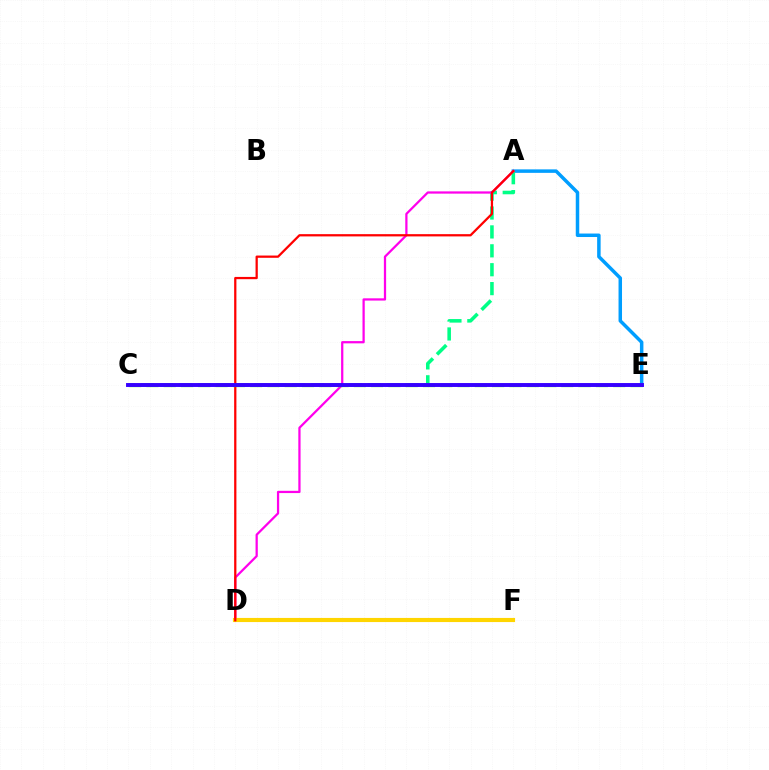{('A', 'E'): [{'color': '#009eff', 'line_style': 'solid', 'thickness': 2.51}], ('A', 'C'): [{'color': '#00ff86', 'line_style': 'dashed', 'thickness': 2.57}], ('A', 'D'): [{'color': '#ff00ed', 'line_style': 'solid', 'thickness': 1.62}, {'color': '#ff0000', 'line_style': 'solid', 'thickness': 1.63}], ('D', 'F'): [{'color': '#ffd500', 'line_style': 'solid', 'thickness': 2.98}], ('C', 'E'): [{'color': '#4fff00', 'line_style': 'dashed', 'thickness': 2.35}, {'color': '#3700ff', 'line_style': 'solid', 'thickness': 2.82}]}